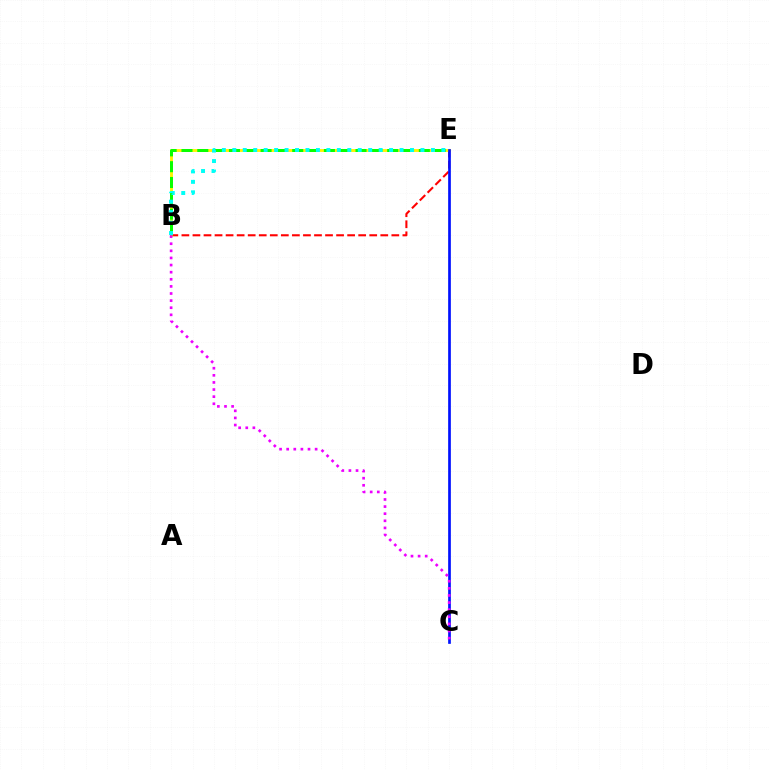{('B', 'E'): [{'color': '#ff0000', 'line_style': 'dashed', 'thickness': 1.5}, {'color': '#fcf500', 'line_style': 'solid', 'thickness': 2.06}, {'color': '#08ff00', 'line_style': 'dashed', 'thickness': 2.15}, {'color': '#00fff6', 'line_style': 'dotted', 'thickness': 2.84}], ('C', 'E'): [{'color': '#0010ff', 'line_style': 'solid', 'thickness': 1.94}], ('B', 'C'): [{'color': '#ee00ff', 'line_style': 'dotted', 'thickness': 1.93}]}